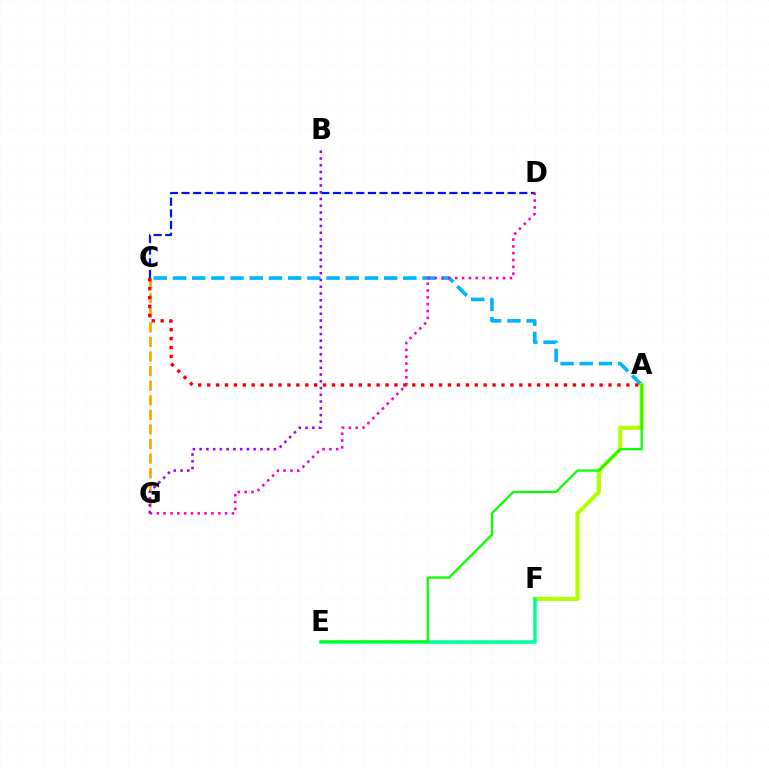{('A', 'C'): [{'color': '#00b5ff', 'line_style': 'dashed', 'thickness': 2.61}, {'color': '#ff0000', 'line_style': 'dotted', 'thickness': 2.42}], ('C', 'G'): [{'color': '#ffa500', 'line_style': 'dashed', 'thickness': 1.98}], ('C', 'D'): [{'color': '#0010ff', 'line_style': 'dashed', 'thickness': 1.58}], ('A', 'F'): [{'color': '#b3ff00', 'line_style': 'solid', 'thickness': 2.95}], ('D', 'G'): [{'color': '#ff00bd', 'line_style': 'dotted', 'thickness': 1.85}], ('E', 'F'): [{'color': '#00ff9d', 'line_style': 'solid', 'thickness': 2.54}], ('A', 'E'): [{'color': '#08ff00', 'line_style': 'solid', 'thickness': 1.62}], ('B', 'G'): [{'color': '#9b00ff', 'line_style': 'dotted', 'thickness': 1.83}]}